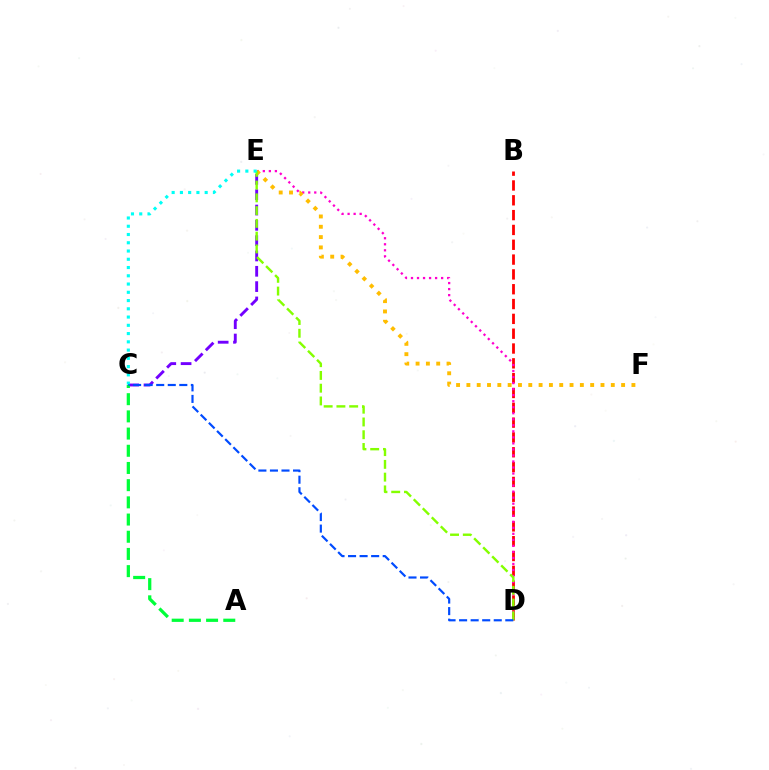{('C', 'E'): [{'color': '#7200ff', 'line_style': 'dashed', 'thickness': 2.08}, {'color': '#00fff6', 'line_style': 'dotted', 'thickness': 2.24}], ('B', 'D'): [{'color': '#ff0000', 'line_style': 'dashed', 'thickness': 2.01}], ('D', 'E'): [{'color': '#ff00cf', 'line_style': 'dotted', 'thickness': 1.64}, {'color': '#84ff00', 'line_style': 'dashed', 'thickness': 1.73}], ('E', 'F'): [{'color': '#ffbd00', 'line_style': 'dotted', 'thickness': 2.8}], ('A', 'C'): [{'color': '#00ff39', 'line_style': 'dashed', 'thickness': 2.34}], ('C', 'D'): [{'color': '#004bff', 'line_style': 'dashed', 'thickness': 1.57}]}